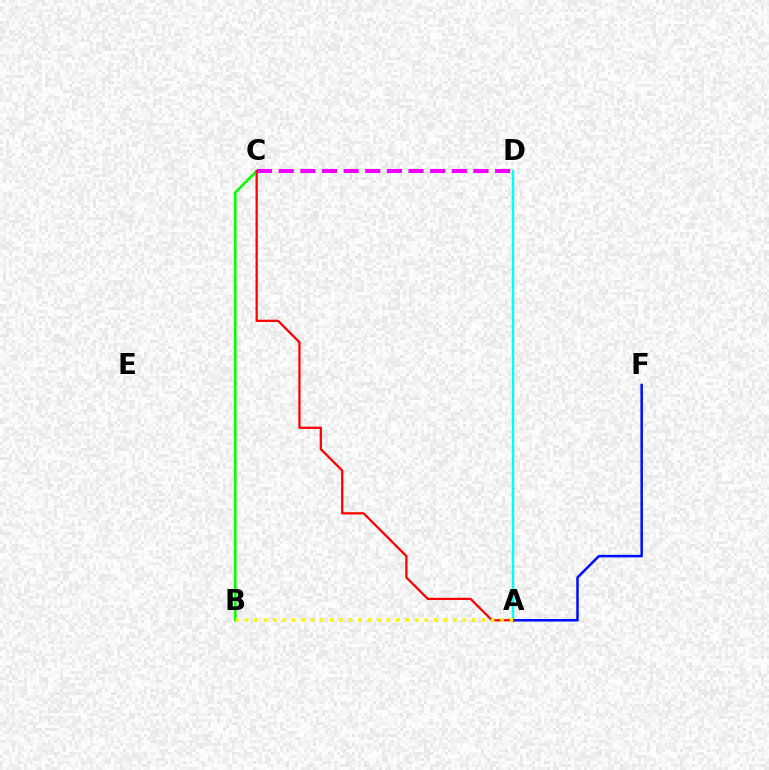{('A', 'D'): [{'color': '#00fff6', 'line_style': 'solid', 'thickness': 1.77}], ('A', 'F'): [{'color': '#0010ff', 'line_style': 'solid', 'thickness': 1.83}], ('C', 'D'): [{'color': '#ee00ff', 'line_style': 'dashed', 'thickness': 2.94}], ('B', 'C'): [{'color': '#08ff00', 'line_style': 'solid', 'thickness': 1.9}], ('A', 'C'): [{'color': '#ff0000', 'line_style': 'solid', 'thickness': 1.62}], ('A', 'B'): [{'color': '#fcf500', 'line_style': 'dotted', 'thickness': 2.57}]}